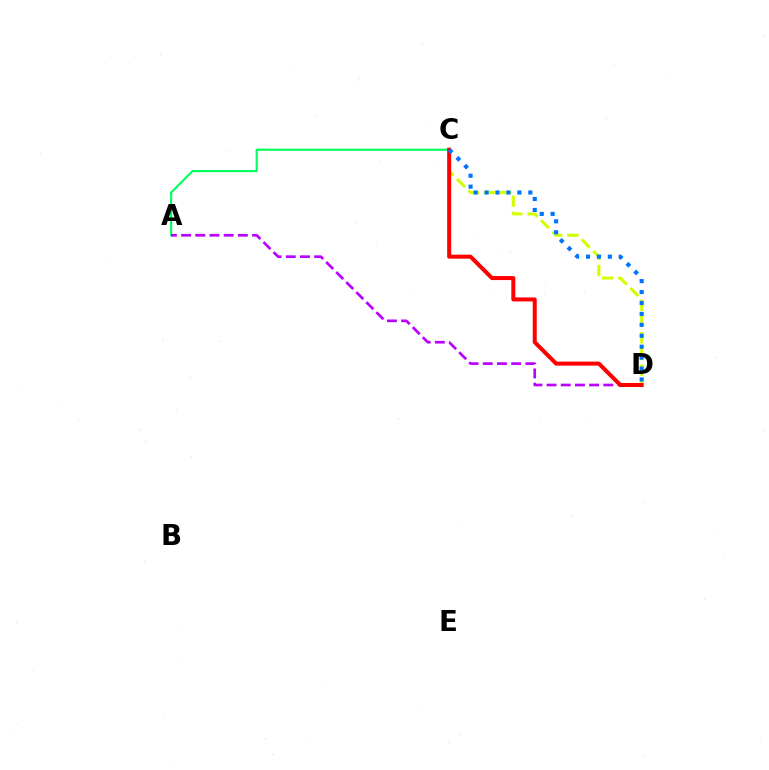{('A', 'C'): [{'color': '#00ff5c', 'line_style': 'solid', 'thickness': 1.52}], ('C', 'D'): [{'color': '#d1ff00', 'line_style': 'dashed', 'thickness': 2.21}, {'color': '#ff0000', 'line_style': 'solid', 'thickness': 2.89}, {'color': '#0074ff', 'line_style': 'dotted', 'thickness': 2.97}], ('A', 'D'): [{'color': '#b900ff', 'line_style': 'dashed', 'thickness': 1.93}]}